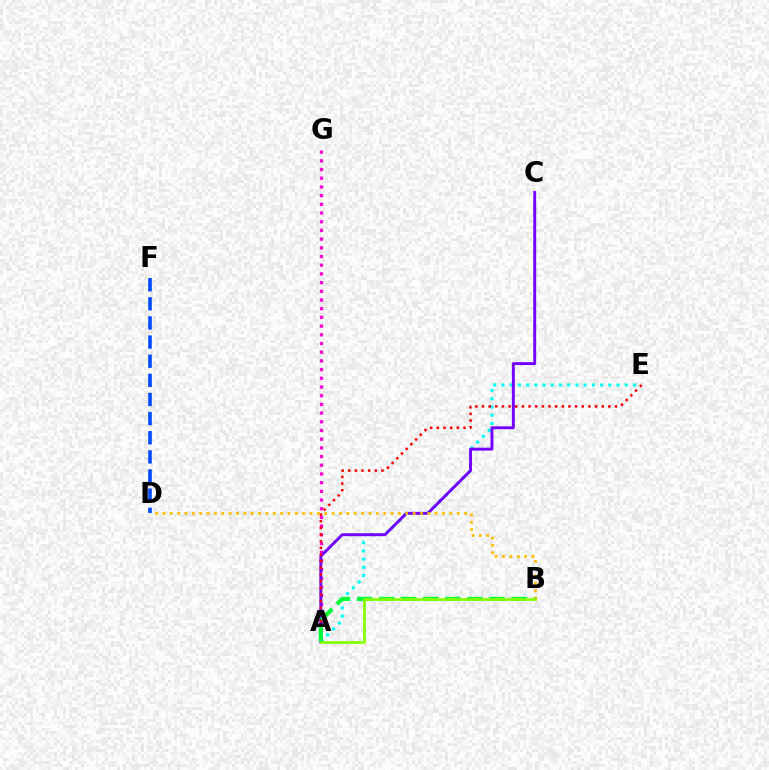{('A', 'E'): [{'color': '#00fff6', 'line_style': 'dotted', 'thickness': 2.24}, {'color': '#ff0000', 'line_style': 'dotted', 'thickness': 1.81}], ('A', 'G'): [{'color': '#ff00cf', 'line_style': 'dotted', 'thickness': 2.36}], ('A', 'C'): [{'color': '#7200ff', 'line_style': 'solid', 'thickness': 2.1}], ('D', 'F'): [{'color': '#004bff', 'line_style': 'dashed', 'thickness': 2.6}], ('A', 'B'): [{'color': '#00ff39', 'line_style': 'dashed', 'thickness': 3.0}, {'color': '#84ff00', 'line_style': 'solid', 'thickness': 1.93}], ('B', 'D'): [{'color': '#ffbd00', 'line_style': 'dotted', 'thickness': 2.0}]}